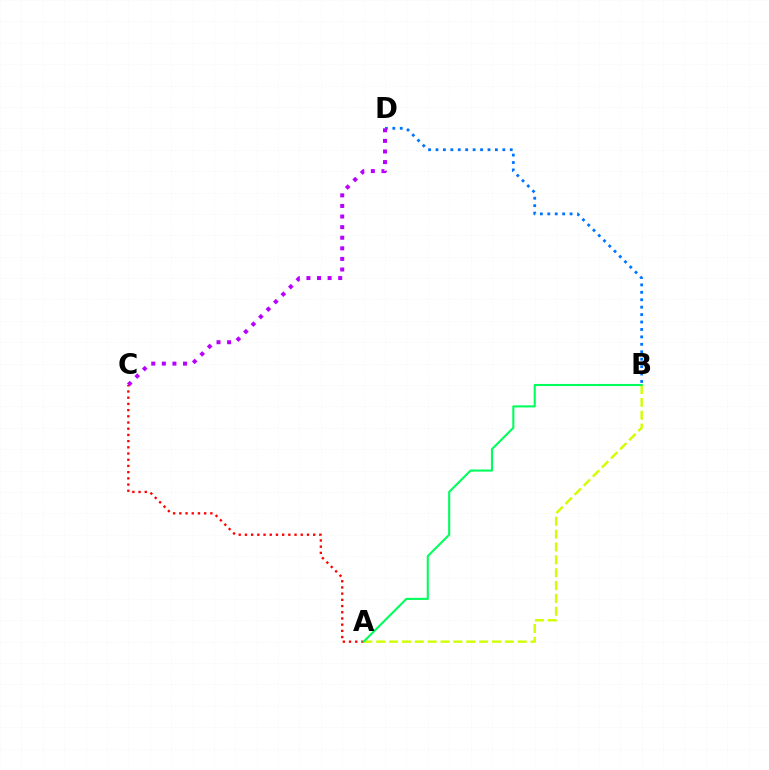{('A', 'C'): [{'color': '#ff0000', 'line_style': 'dotted', 'thickness': 1.69}], ('B', 'D'): [{'color': '#0074ff', 'line_style': 'dotted', 'thickness': 2.02}], ('C', 'D'): [{'color': '#b900ff', 'line_style': 'dotted', 'thickness': 2.88}], ('A', 'B'): [{'color': '#d1ff00', 'line_style': 'dashed', 'thickness': 1.75}, {'color': '#00ff5c', 'line_style': 'solid', 'thickness': 1.51}]}